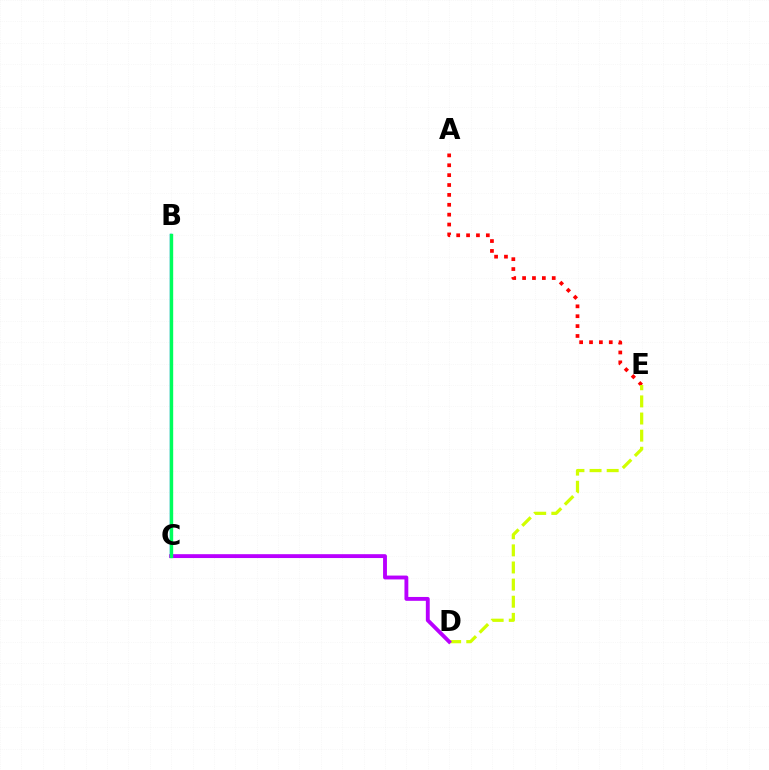{('B', 'C'): [{'color': '#0074ff', 'line_style': 'solid', 'thickness': 1.73}, {'color': '#00ff5c', 'line_style': 'solid', 'thickness': 2.42}], ('A', 'E'): [{'color': '#ff0000', 'line_style': 'dotted', 'thickness': 2.68}], ('D', 'E'): [{'color': '#d1ff00', 'line_style': 'dashed', 'thickness': 2.33}], ('C', 'D'): [{'color': '#b900ff', 'line_style': 'solid', 'thickness': 2.78}]}